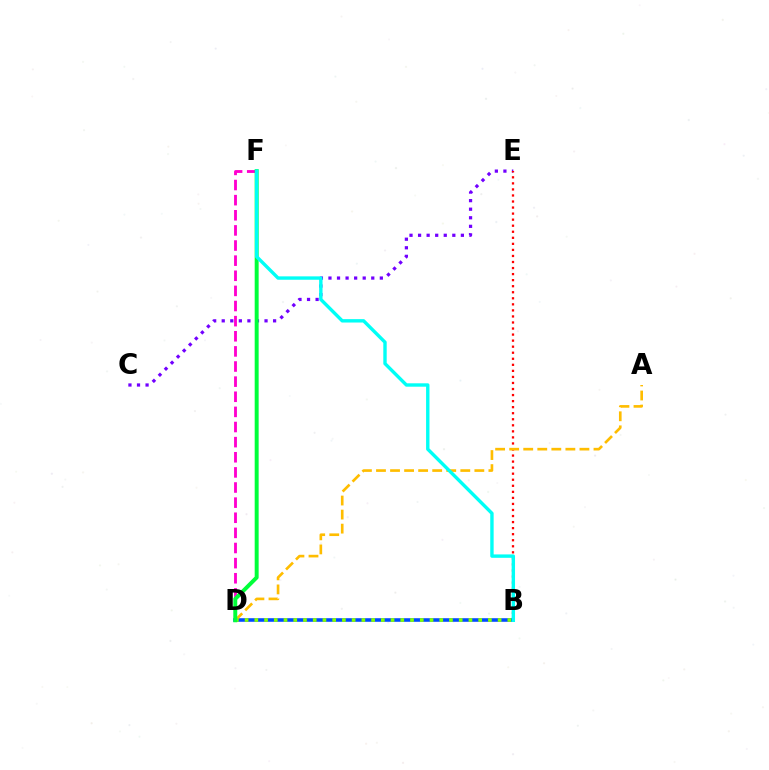{('D', 'F'): [{'color': '#ff00cf', 'line_style': 'dashed', 'thickness': 2.05}, {'color': '#00ff39', 'line_style': 'solid', 'thickness': 2.85}], ('C', 'E'): [{'color': '#7200ff', 'line_style': 'dotted', 'thickness': 2.33}], ('B', 'E'): [{'color': '#ff0000', 'line_style': 'dotted', 'thickness': 1.64}], ('B', 'D'): [{'color': '#004bff', 'line_style': 'solid', 'thickness': 2.58}, {'color': '#84ff00', 'line_style': 'dotted', 'thickness': 2.64}], ('A', 'D'): [{'color': '#ffbd00', 'line_style': 'dashed', 'thickness': 1.91}], ('B', 'F'): [{'color': '#00fff6', 'line_style': 'solid', 'thickness': 2.44}]}